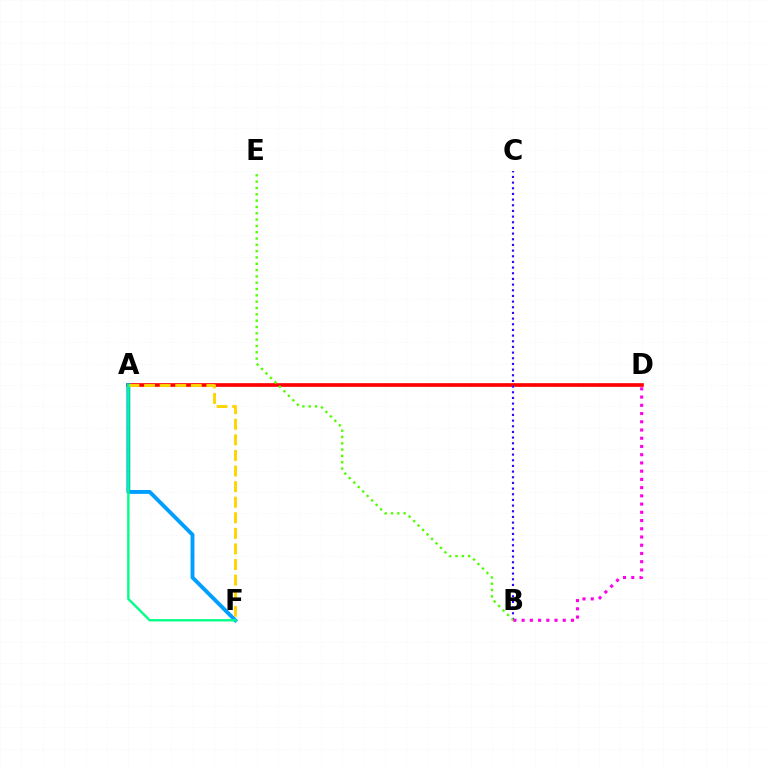{('A', 'D'): [{'color': '#ff0000', 'line_style': 'solid', 'thickness': 2.63}], ('A', 'F'): [{'color': '#009eff', 'line_style': 'solid', 'thickness': 2.8}, {'color': '#ffd500', 'line_style': 'dashed', 'thickness': 2.12}, {'color': '#00ff86', 'line_style': 'solid', 'thickness': 1.69}], ('B', 'C'): [{'color': '#3700ff', 'line_style': 'dotted', 'thickness': 1.54}], ('B', 'E'): [{'color': '#4fff00', 'line_style': 'dotted', 'thickness': 1.72}], ('B', 'D'): [{'color': '#ff00ed', 'line_style': 'dotted', 'thickness': 2.24}]}